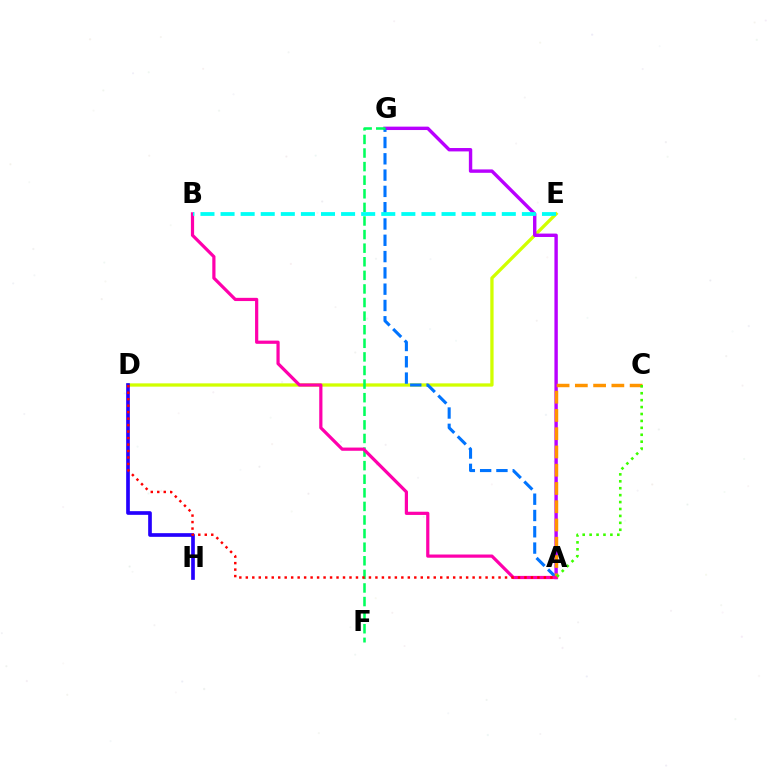{('D', 'E'): [{'color': '#d1ff00', 'line_style': 'solid', 'thickness': 2.37}], ('A', 'G'): [{'color': '#b900ff', 'line_style': 'solid', 'thickness': 2.44}, {'color': '#0074ff', 'line_style': 'dashed', 'thickness': 2.21}], ('D', 'H'): [{'color': '#2500ff', 'line_style': 'solid', 'thickness': 2.64}], ('F', 'G'): [{'color': '#00ff5c', 'line_style': 'dashed', 'thickness': 1.85}], ('A', 'C'): [{'color': '#ff9400', 'line_style': 'dashed', 'thickness': 2.48}, {'color': '#3dff00', 'line_style': 'dotted', 'thickness': 1.88}], ('A', 'B'): [{'color': '#ff00ac', 'line_style': 'solid', 'thickness': 2.31}], ('B', 'E'): [{'color': '#00fff6', 'line_style': 'dashed', 'thickness': 2.73}], ('A', 'D'): [{'color': '#ff0000', 'line_style': 'dotted', 'thickness': 1.76}]}